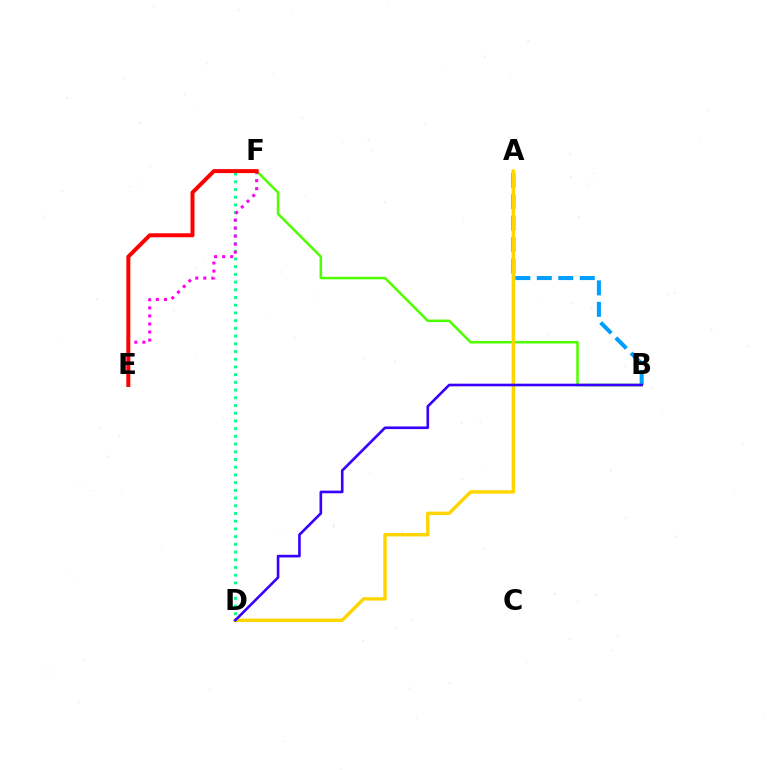{('A', 'B'): [{'color': '#009eff', 'line_style': 'dashed', 'thickness': 2.92}], ('B', 'F'): [{'color': '#4fff00', 'line_style': 'solid', 'thickness': 1.82}], ('A', 'D'): [{'color': '#ffd500', 'line_style': 'solid', 'thickness': 2.47}], ('D', 'F'): [{'color': '#00ff86', 'line_style': 'dotted', 'thickness': 2.1}], ('E', 'F'): [{'color': '#ff00ed', 'line_style': 'dotted', 'thickness': 2.19}, {'color': '#ff0000', 'line_style': 'solid', 'thickness': 2.86}], ('B', 'D'): [{'color': '#3700ff', 'line_style': 'solid', 'thickness': 1.89}]}